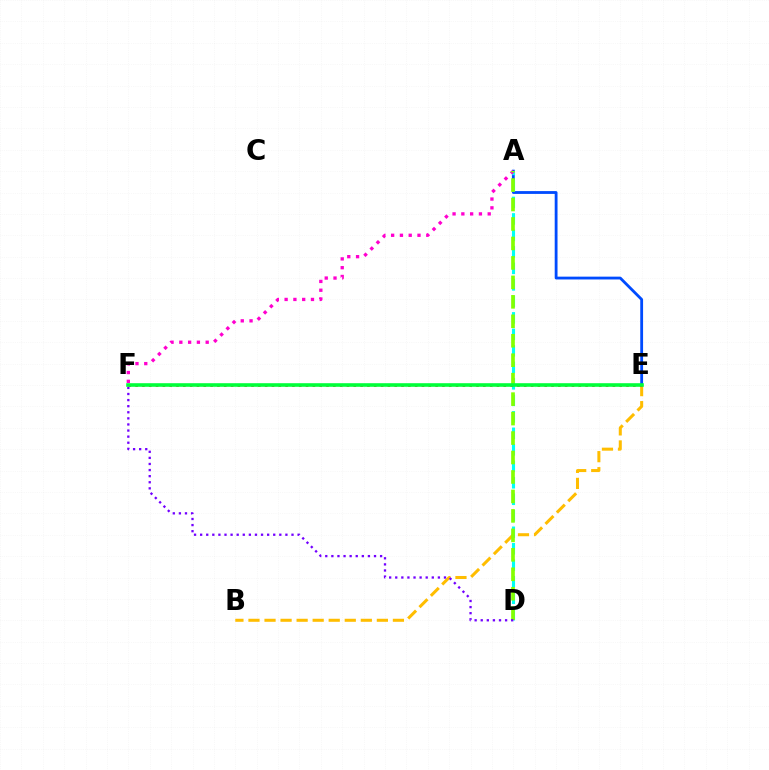{('A', 'E'): [{'color': '#004bff', 'line_style': 'solid', 'thickness': 2.03}], ('A', 'D'): [{'color': '#00fff6', 'line_style': 'dashed', 'thickness': 2.24}, {'color': '#84ff00', 'line_style': 'dashed', 'thickness': 2.64}], ('A', 'F'): [{'color': '#ff00cf', 'line_style': 'dotted', 'thickness': 2.39}], ('B', 'E'): [{'color': '#ffbd00', 'line_style': 'dashed', 'thickness': 2.18}], ('E', 'F'): [{'color': '#ff0000', 'line_style': 'dotted', 'thickness': 1.85}, {'color': '#00ff39', 'line_style': 'solid', 'thickness': 2.59}], ('D', 'F'): [{'color': '#7200ff', 'line_style': 'dotted', 'thickness': 1.65}]}